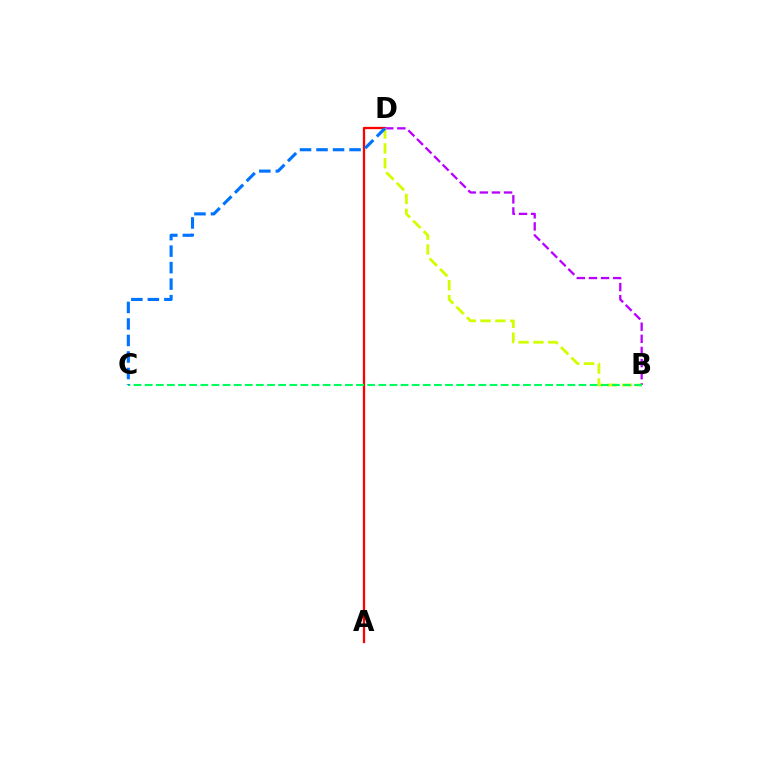{('A', 'D'): [{'color': '#ff0000', 'line_style': 'solid', 'thickness': 1.65}], ('B', 'D'): [{'color': '#b900ff', 'line_style': 'dashed', 'thickness': 1.65}, {'color': '#d1ff00', 'line_style': 'dashed', 'thickness': 2.02}], ('B', 'C'): [{'color': '#00ff5c', 'line_style': 'dashed', 'thickness': 1.51}], ('C', 'D'): [{'color': '#0074ff', 'line_style': 'dashed', 'thickness': 2.24}]}